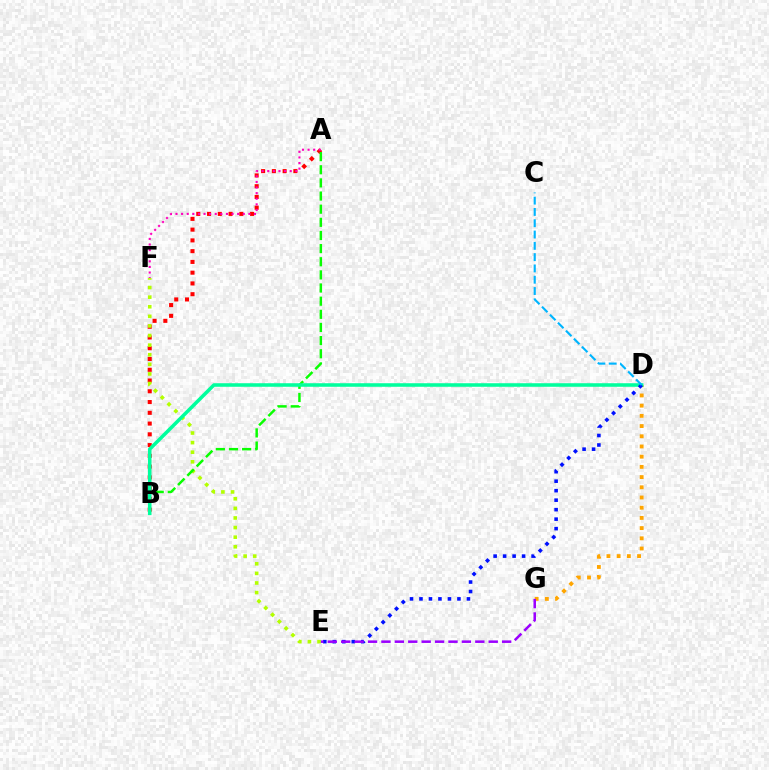{('A', 'B'): [{'color': '#ff0000', 'line_style': 'dotted', 'thickness': 2.92}, {'color': '#08ff00', 'line_style': 'dashed', 'thickness': 1.79}], ('A', 'F'): [{'color': '#ff00bd', 'line_style': 'dotted', 'thickness': 1.52}], ('E', 'F'): [{'color': '#b3ff00', 'line_style': 'dotted', 'thickness': 2.61}], ('D', 'G'): [{'color': '#ffa500', 'line_style': 'dotted', 'thickness': 2.77}], ('B', 'D'): [{'color': '#00ff9d', 'line_style': 'solid', 'thickness': 2.56}], ('D', 'E'): [{'color': '#0010ff', 'line_style': 'dotted', 'thickness': 2.58}], ('C', 'D'): [{'color': '#00b5ff', 'line_style': 'dashed', 'thickness': 1.53}], ('E', 'G'): [{'color': '#9b00ff', 'line_style': 'dashed', 'thickness': 1.82}]}